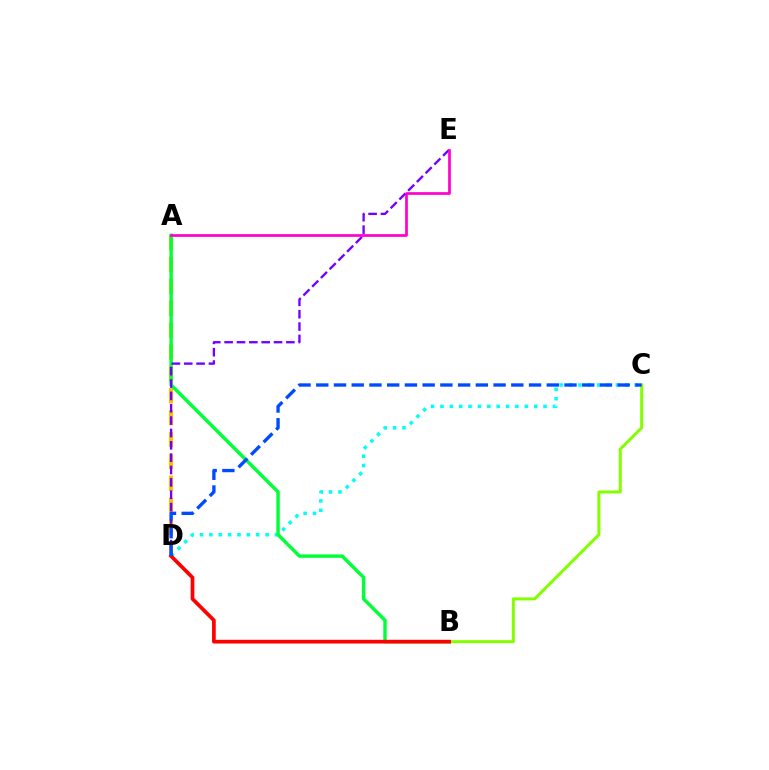{('A', 'D'): [{'color': '#ffbd00', 'line_style': 'dashed', 'thickness': 2.97}], ('C', 'D'): [{'color': '#00fff6', 'line_style': 'dotted', 'thickness': 2.55}, {'color': '#004bff', 'line_style': 'dashed', 'thickness': 2.41}], ('A', 'B'): [{'color': '#00ff39', 'line_style': 'solid', 'thickness': 2.46}], ('D', 'E'): [{'color': '#7200ff', 'line_style': 'dashed', 'thickness': 1.68}], ('A', 'E'): [{'color': '#ff00cf', 'line_style': 'solid', 'thickness': 1.94}], ('B', 'C'): [{'color': '#84ff00', 'line_style': 'solid', 'thickness': 2.17}], ('B', 'D'): [{'color': '#ff0000', 'line_style': 'solid', 'thickness': 2.66}]}